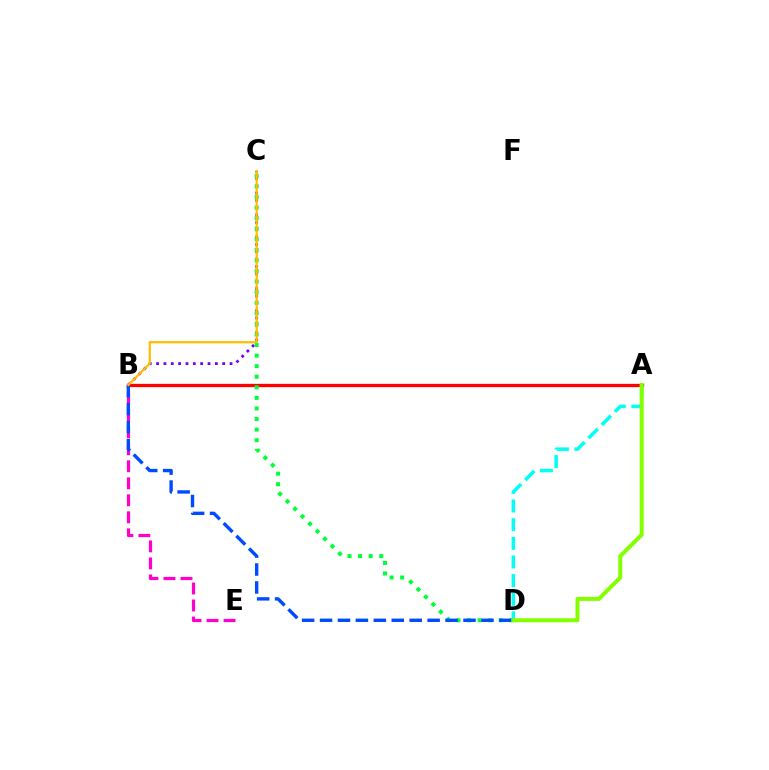{('B', 'E'): [{'color': '#ff00cf', 'line_style': 'dashed', 'thickness': 2.31}], ('A', 'B'): [{'color': '#ff0000', 'line_style': 'solid', 'thickness': 2.38}], ('A', 'D'): [{'color': '#00fff6', 'line_style': 'dashed', 'thickness': 2.53}, {'color': '#84ff00', 'line_style': 'solid', 'thickness': 2.88}], ('B', 'C'): [{'color': '#7200ff', 'line_style': 'dotted', 'thickness': 2.0}, {'color': '#ffbd00', 'line_style': 'solid', 'thickness': 1.61}], ('C', 'D'): [{'color': '#00ff39', 'line_style': 'dotted', 'thickness': 2.87}], ('B', 'D'): [{'color': '#004bff', 'line_style': 'dashed', 'thickness': 2.44}]}